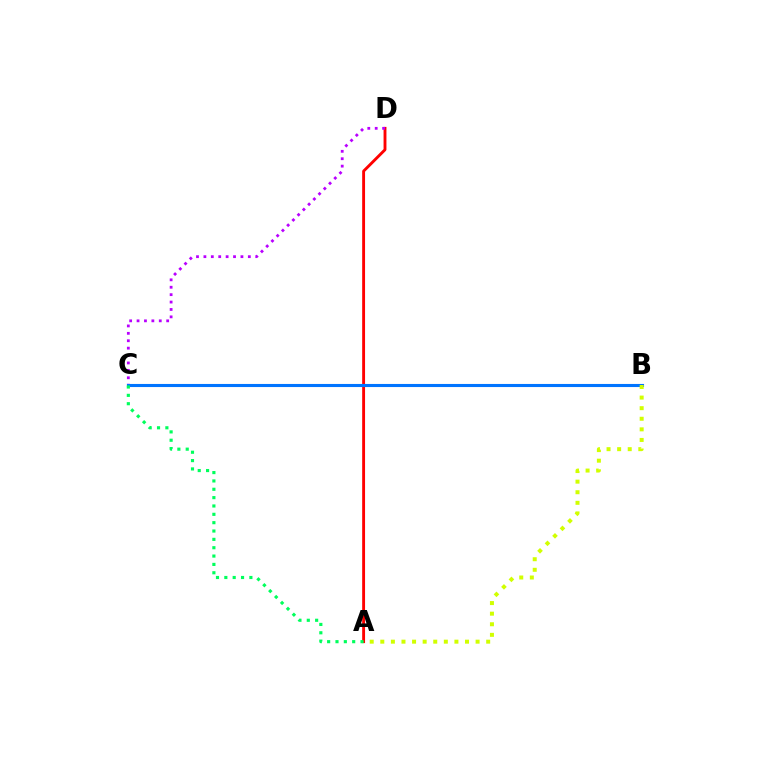{('A', 'D'): [{'color': '#ff0000', 'line_style': 'solid', 'thickness': 2.07}], ('C', 'D'): [{'color': '#b900ff', 'line_style': 'dotted', 'thickness': 2.01}], ('B', 'C'): [{'color': '#0074ff', 'line_style': 'solid', 'thickness': 2.23}], ('A', 'B'): [{'color': '#d1ff00', 'line_style': 'dotted', 'thickness': 2.88}], ('A', 'C'): [{'color': '#00ff5c', 'line_style': 'dotted', 'thickness': 2.27}]}